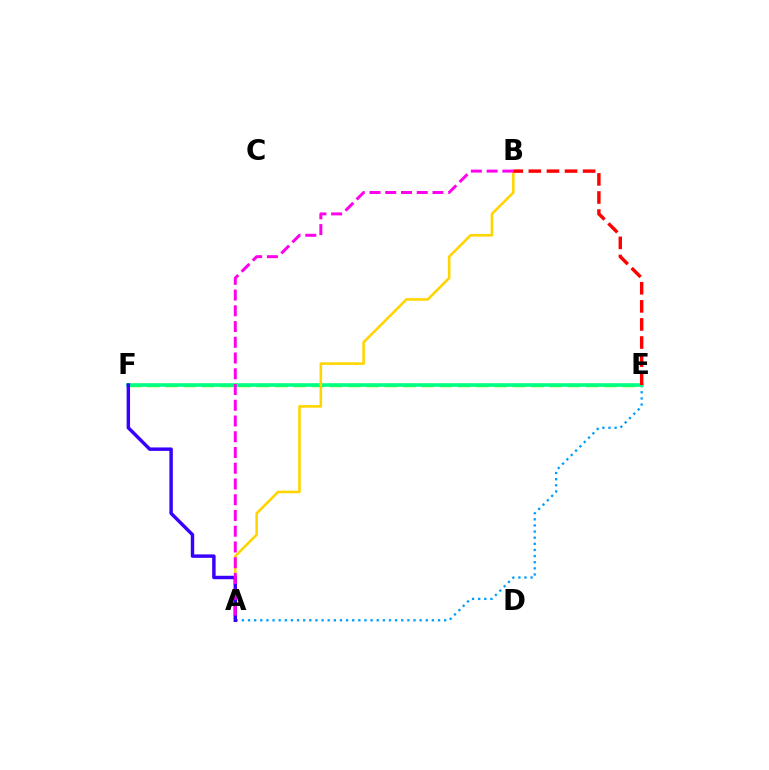{('A', 'E'): [{'color': '#009eff', 'line_style': 'dotted', 'thickness': 1.67}], ('E', 'F'): [{'color': '#4fff00', 'line_style': 'dashed', 'thickness': 2.48}, {'color': '#00ff86', 'line_style': 'solid', 'thickness': 2.56}], ('A', 'B'): [{'color': '#ffd500', 'line_style': 'solid', 'thickness': 1.87}, {'color': '#ff00ed', 'line_style': 'dashed', 'thickness': 2.14}], ('A', 'F'): [{'color': '#3700ff', 'line_style': 'solid', 'thickness': 2.48}], ('B', 'E'): [{'color': '#ff0000', 'line_style': 'dashed', 'thickness': 2.46}]}